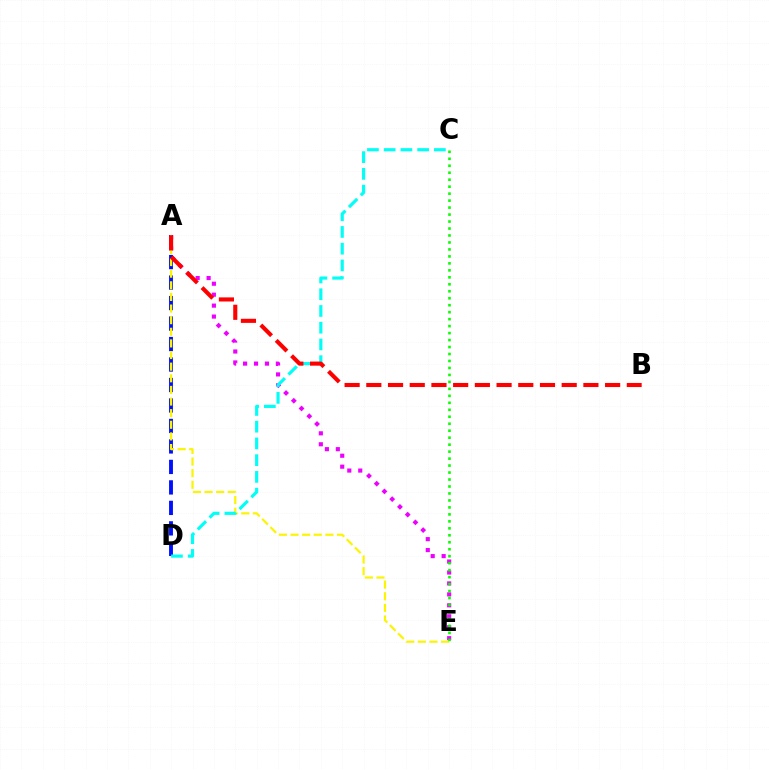{('A', 'E'): [{'color': '#ee00ff', 'line_style': 'dotted', 'thickness': 2.97}, {'color': '#fcf500', 'line_style': 'dashed', 'thickness': 1.58}], ('A', 'D'): [{'color': '#0010ff', 'line_style': 'dashed', 'thickness': 2.78}], ('C', 'D'): [{'color': '#00fff6', 'line_style': 'dashed', 'thickness': 2.27}], ('C', 'E'): [{'color': '#08ff00', 'line_style': 'dotted', 'thickness': 1.89}], ('A', 'B'): [{'color': '#ff0000', 'line_style': 'dashed', 'thickness': 2.95}]}